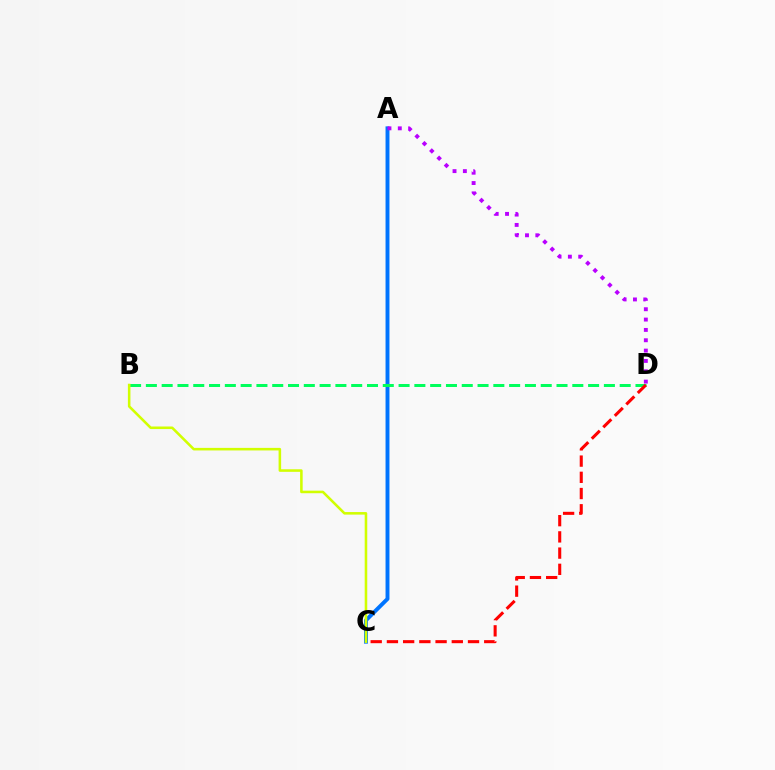{('A', 'C'): [{'color': '#0074ff', 'line_style': 'solid', 'thickness': 2.83}], ('B', 'D'): [{'color': '#00ff5c', 'line_style': 'dashed', 'thickness': 2.15}], ('B', 'C'): [{'color': '#d1ff00', 'line_style': 'solid', 'thickness': 1.84}], ('A', 'D'): [{'color': '#b900ff', 'line_style': 'dotted', 'thickness': 2.81}], ('C', 'D'): [{'color': '#ff0000', 'line_style': 'dashed', 'thickness': 2.2}]}